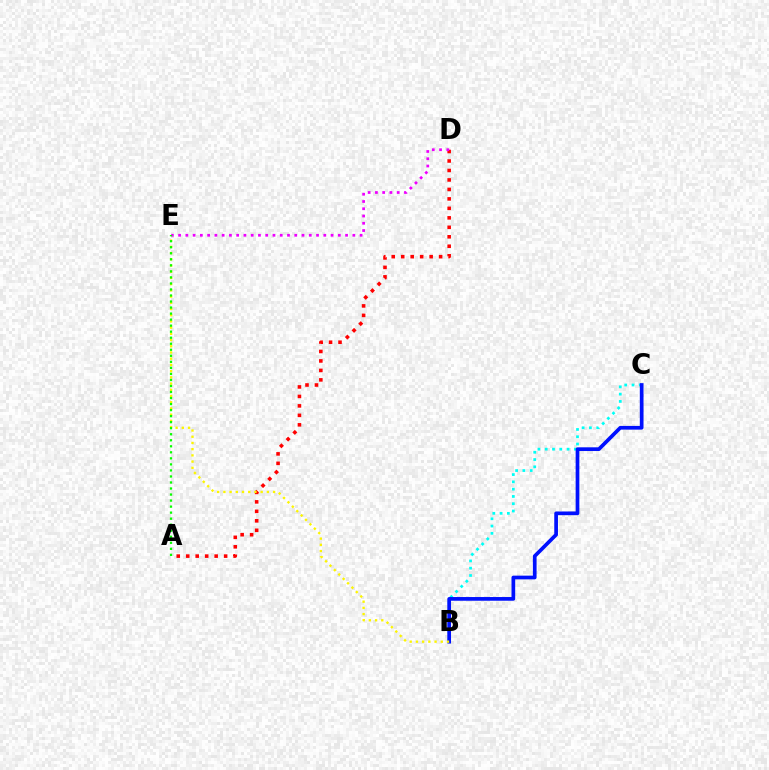{('A', 'D'): [{'color': '#ff0000', 'line_style': 'dotted', 'thickness': 2.57}], ('B', 'C'): [{'color': '#00fff6', 'line_style': 'dotted', 'thickness': 1.98}, {'color': '#0010ff', 'line_style': 'solid', 'thickness': 2.67}], ('B', 'E'): [{'color': '#fcf500', 'line_style': 'dotted', 'thickness': 1.69}], ('D', 'E'): [{'color': '#ee00ff', 'line_style': 'dotted', 'thickness': 1.97}], ('A', 'E'): [{'color': '#08ff00', 'line_style': 'dotted', 'thickness': 1.64}]}